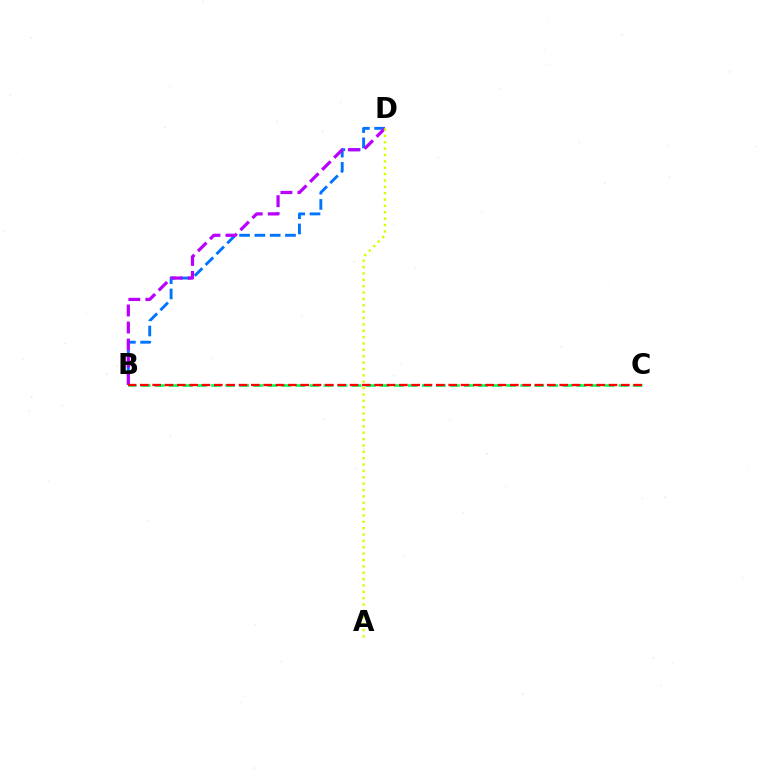{('B', 'D'): [{'color': '#0074ff', 'line_style': 'dashed', 'thickness': 2.08}, {'color': '#b900ff', 'line_style': 'dashed', 'thickness': 2.31}], ('B', 'C'): [{'color': '#00ff5c', 'line_style': 'dashed', 'thickness': 1.91}, {'color': '#ff0000', 'line_style': 'dashed', 'thickness': 1.68}], ('A', 'D'): [{'color': '#d1ff00', 'line_style': 'dotted', 'thickness': 1.73}]}